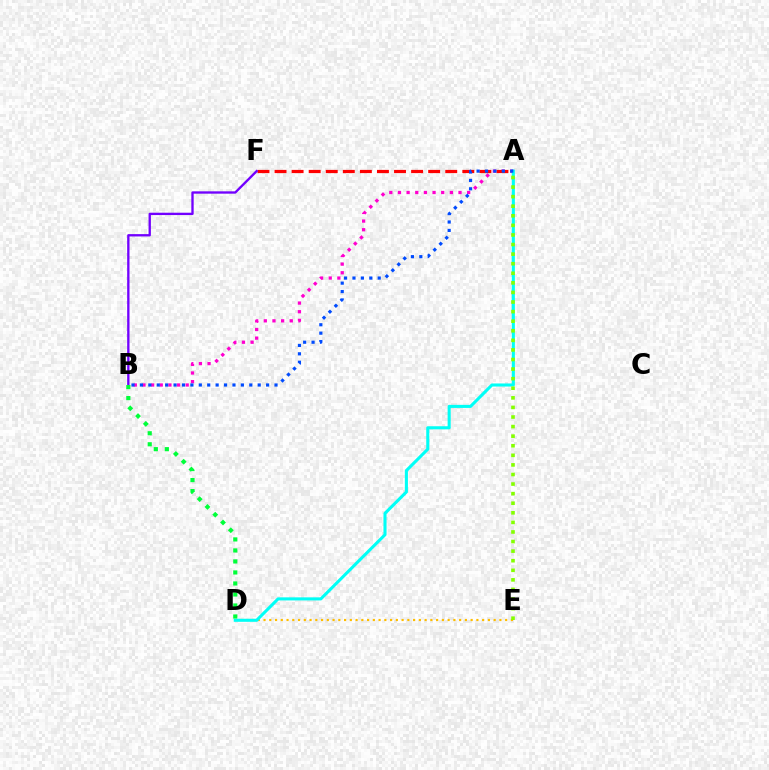{('D', 'E'): [{'color': '#ffbd00', 'line_style': 'dotted', 'thickness': 1.56}], ('A', 'B'): [{'color': '#ff00cf', 'line_style': 'dotted', 'thickness': 2.35}, {'color': '#004bff', 'line_style': 'dotted', 'thickness': 2.29}], ('A', 'F'): [{'color': '#ff0000', 'line_style': 'dashed', 'thickness': 2.32}], ('A', 'D'): [{'color': '#00fff6', 'line_style': 'solid', 'thickness': 2.21}], ('B', 'F'): [{'color': '#7200ff', 'line_style': 'solid', 'thickness': 1.68}], ('B', 'D'): [{'color': '#00ff39', 'line_style': 'dotted', 'thickness': 2.99}], ('A', 'E'): [{'color': '#84ff00', 'line_style': 'dotted', 'thickness': 2.6}]}